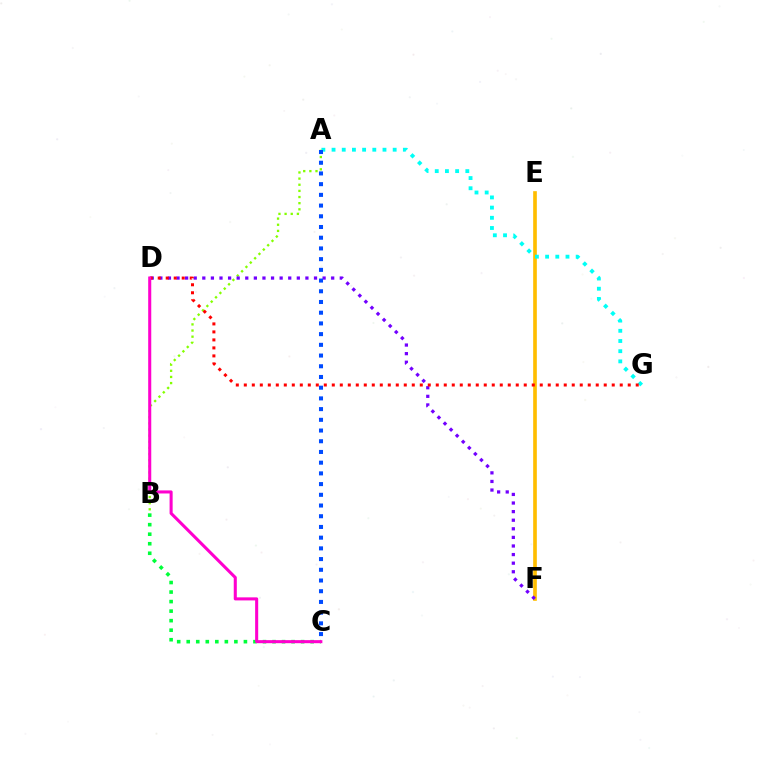{('E', 'F'): [{'color': '#ffbd00', 'line_style': 'solid', 'thickness': 2.63}], ('A', 'G'): [{'color': '#00fff6', 'line_style': 'dotted', 'thickness': 2.77}], ('A', 'B'): [{'color': '#84ff00', 'line_style': 'dotted', 'thickness': 1.67}], ('B', 'C'): [{'color': '#00ff39', 'line_style': 'dotted', 'thickness': 2.59}], ('D', 'F'): [{'color': '#7200ff', 'line_style': 'dotted', 'thickness': 2.33}], ('D', 'G'): [{'color': '#ff0000', 'line_style': 'dotted', 'thickness': 2.17}], ('C', 'D'): [{'color': '#ff00cf', 'line_style': 'solid', 'thickness': 2.2}], ('A', 'C'): [{'color': '#004bff', 'line_style': 'dotted', 'thickness': 2.91}]}